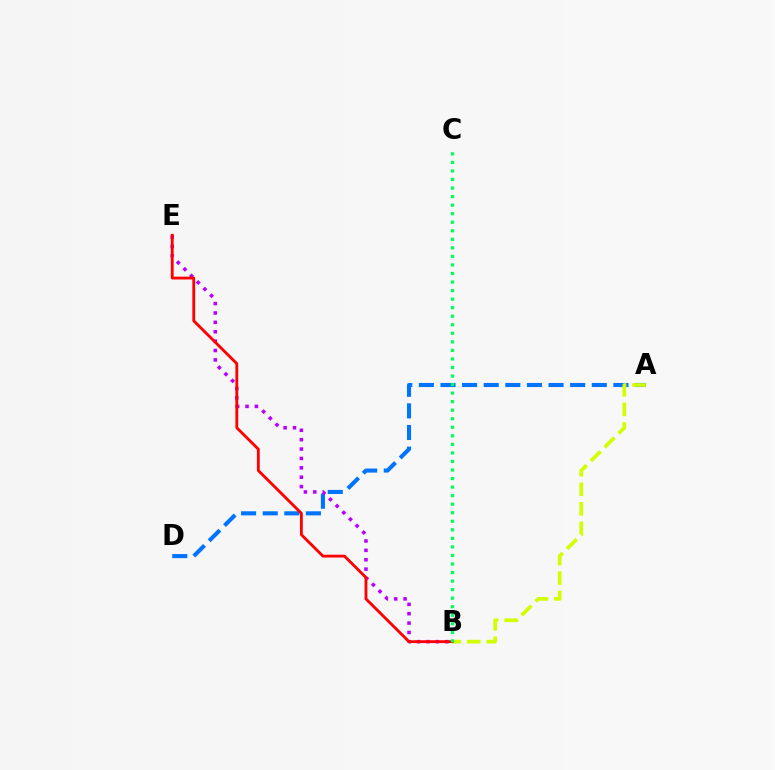{('A', 'D'): [{'color': '#0074ff', 'line_style': 'dashed', 'thickness': 2.94}], ('B', 'E'): [{'color': '#b900ff', 'line_style': 'dotted', 'thickness': 2.55}, {'color': '#ff0000', 'line_style': 'solid', 'thickness': 2.04}], ('A', 'B'): [{'color': '#d1ff00', 'line_style': 'dashed', 'thickness': 2.66}], ('B', 'C'): [{'color': '#00ff5c', 'line_style': 'dotted', 'thickness': 2.32}]}